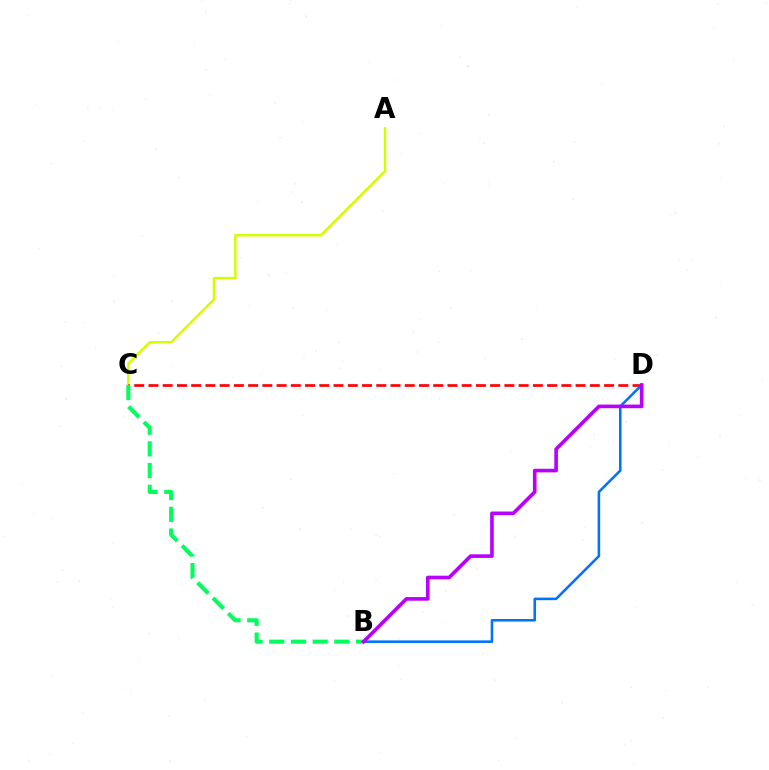{('A', 'C'): [{'color': '#d1ff00', 'line_style': 'solid', 'thickness': 1.77}], ('C', 'D'): [{'color': '#ff0000', 'line_style': 'dashed', 'thickness': 1.93}], ('B', 'C'): [{'color': '#00ff5c', 'line_style': 'dashed', 'thickness': 2.95}], ('B', 'D'): [{'color': '#0074ff', 'line_style': 'solid', 'thickness': 1.85}, {'color': '#b900ff', 'line_style': 'solid', 'thickness': 2.61}]}